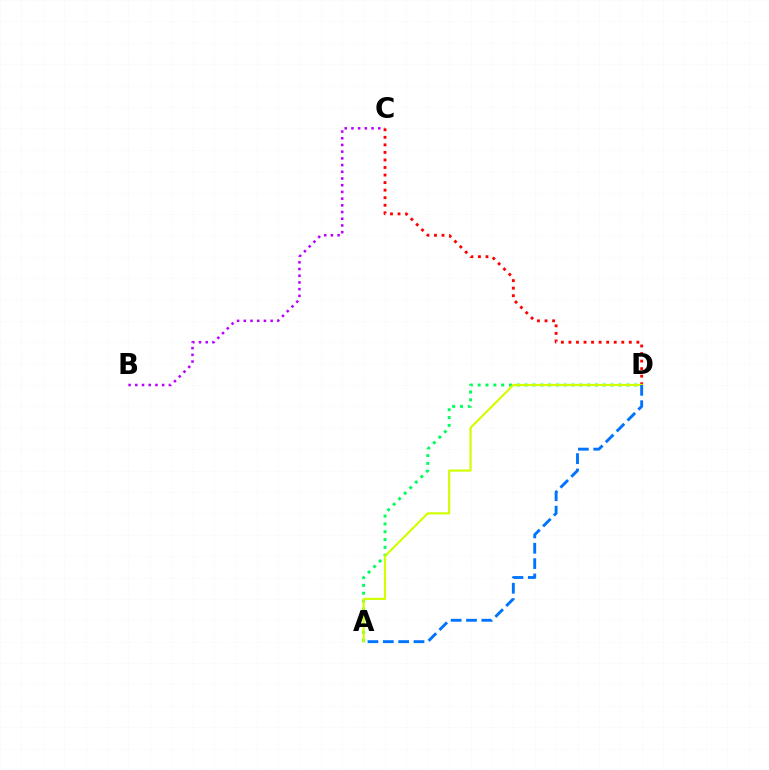{('B', 'C'): [{'color': '#b900ff', 'line_style': 'dotted', 'thickness': 1.82}], ('C', 'D'): [{'color': '#ff0000', 'line_style': 'dotted', 'thickness': 2.05}], ('A', 'D'): [{'color': '#00ff5c', 'line_style': 'dotted', 'thickness': 2.12}, {'color': '#d1ff00', 'line_style': 'solid', 'thickness': 1.56}, {'color': '#0074ff', 'line_style': 'dashed', 'thickness': 2.08}]}